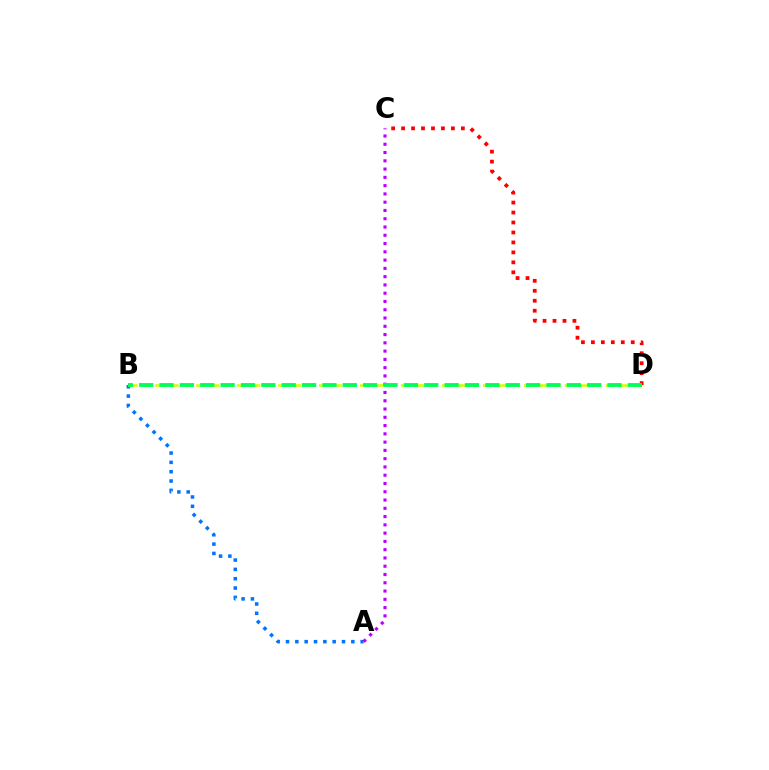{('A', 'B'): [{'color': '#0074ff', 'line_style': 'dotted', 'thickness': 2.54}], ('B', 'D'): [{'color': '#d1ff00', 'line_style': 'dashed', 'thickness': 1.85}, {'color': '#00ff5c', 'line_style': 'dashed', 'thickness': 2.77}], ('C', 'D'): [{'color': '#ff0000', 'line_style': 'dotted', 'thickness': 2.71}], ('A', 'C'): [{'color': '#b900ff', 'line_style': 'dotted', 'thickness': 2.25}]}